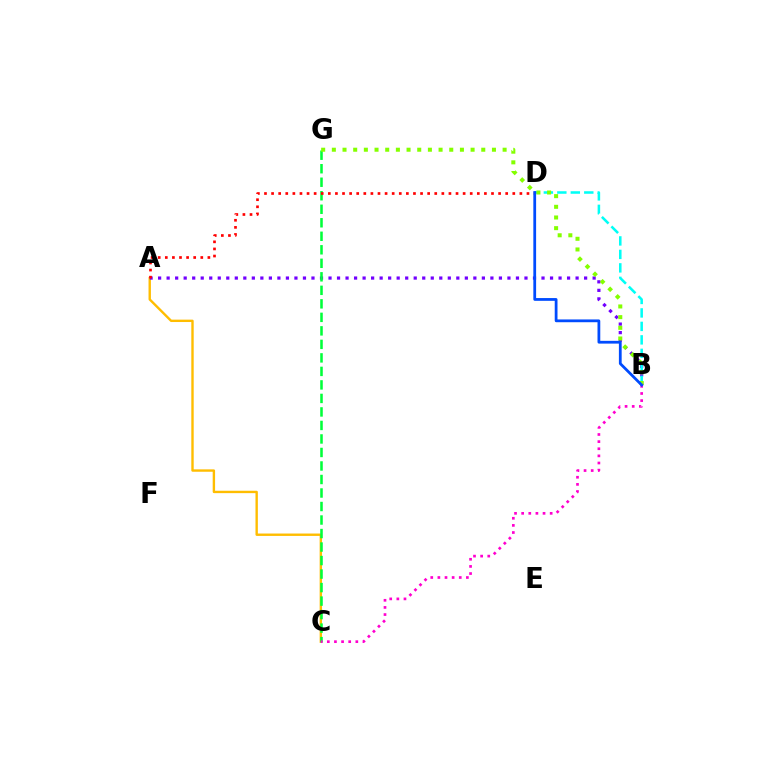{('A', 'C'): [{'color': '#ffbd00', 'line_style': 'solid', 'thickness': 1.72}], ('A', 'B'): [{'color': '#7200ff', 'line_style': 'dotted', 'thickness': 2.31}], ('B', 'D'): [{'color': '#00fff6', 'line_style': 'dashed', 'thickness': 1.83}, {'color': '#004bff', 'line_style': 'solid', 'thickness': 2.0}], ('C', 'G'): [{'color': '#00ff39', 'line_style': 'dashed', 'thickness': 1.84}], ('A', 'D'): [{'color': '#ff0000', 'line_style': 'dotted', 'thickness': 1.93}], ('B', 'C'): [{'color': '#ff00cf', 'line_style': 'dotted', 'thickness': 1.94}], ('B', 'G'): [{'color': '#84ff00', 'line_style': 'dotted', 'thickness': 2.9}]}